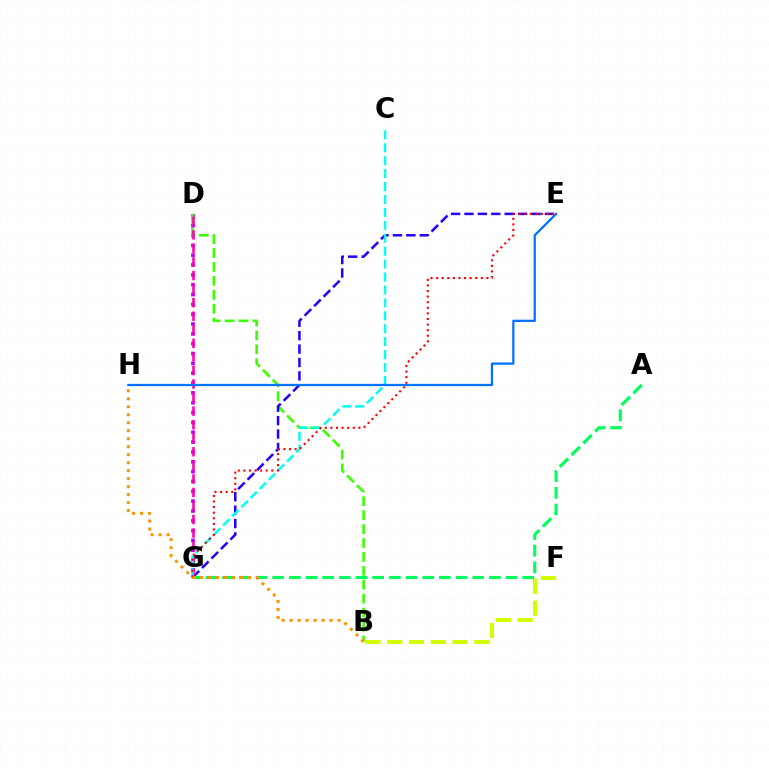{('B', 'F'): [{'color': '#d1ff00', 'line_style': 'dashed', 'thickness': 2.96}], ('D', 'G'): [{'color': '#b900ff', 'line_style': 'dotted', 'thickness': 2.67}, {'color': '#ff00ac', 'line_style': 'dashed', 'thickness': 1.84}], ('B', 'D'): [{'color': '#3dff00', 'line_style': 'dashed', 'thickness': 1.89}], ('E', 'G'): [{'color': '#2500ff', 'line_style': 'dashed', 'thickness': 1.82}, {'color': '#ff0000', 'line_style': 'dotted', 'thickness': 1.52}], ('C', 'G'): [{'color': '#00fff6', 'line_style': 'dashed', 'thickness': 1.76}], ('A', 'G'): [{'color': '#00ff5c', 'line_style': 'dashed', 'thickness': 2.26}], ('E', 'H'): [{'color': '#0074ff', 'line_style': 'solid', 'thickness': 1.63}], ('B', 'H'): [{'color': '#ff9400', 'line_style': 'dotted', 'thickness': 2.17}]}